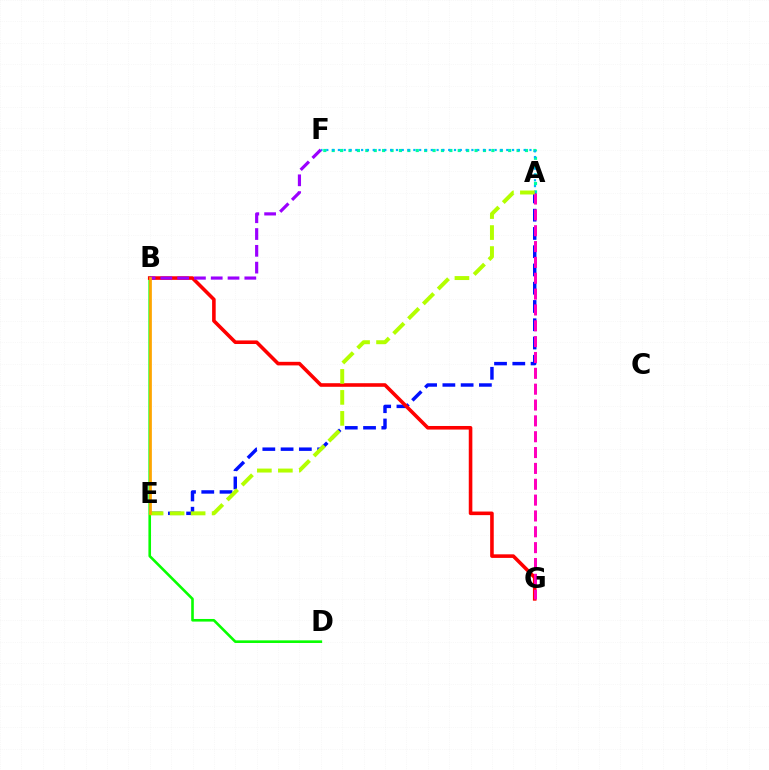{('A', 'E'): [{'color': '#0010ff', 'line_style': 'dashed', 'thickness': 2.48}, {'color': '#b3ff00', 'line_style': 'dashed', 'thickness': 2.85}], ('A', 'F'): [{'color': '#00ff9d', 'line_style': 'dotted', 'thickness': 2.28}, {'color': '#00b5ff', 'line_style': 'dotted', 'thickness': 1.58}], ('B', 'D'): [{'color': '#08ff00', 'line_style': 'solid', 'thickness': 1.88}], ('B', 'G'): [{'color': '#ff0000', 'line_style': 'solid', 'thickness': 2.58}], ('A', 'G'): [{'color': '#ff00bd', 'line_style': 'dashed', 'thickness': 2.15}], ('B', 'F'): [{'color': '#9b00ff', 'line_style': 'dashed', 'thickness': 2.28}], ('B', 'E'): [{'color': '#ffa500', 'line_style': 'solid', 'thickness': 1.96}]}